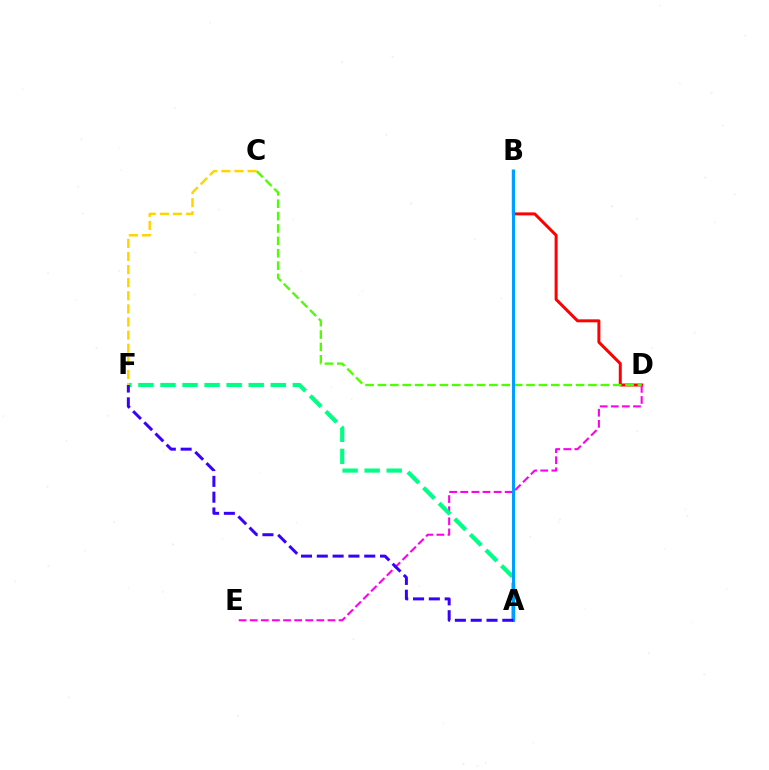{('B', 'D'): [{'color': '#ff0000', 'line_style': 'solid', 'thickness': 2.15}], ('D', 'E'): [{'color': '#ff00ed', 'line_style': 'dashed', 'thickness': 1.51}], ('A', 'F'): [{'color': '#00ff86', 'line_style': 'dashed', 'thickness': 3.0}, {'color': '#3700ff', 'line_style': 'dashed', 'thickness': 2.15}], ('C', 'D'): [{'color': '#4fff00', 'line_style': 'dashed', 'thickness': 1.68}], ('A', 'B'): [{'color': '#009eff', 'line_style': 'solid', 'thickness': 2.15}], ('C', 'F'): [{'color': '#ffd500', 'line_style': 'dashed', 'thickness': 1.78}]}